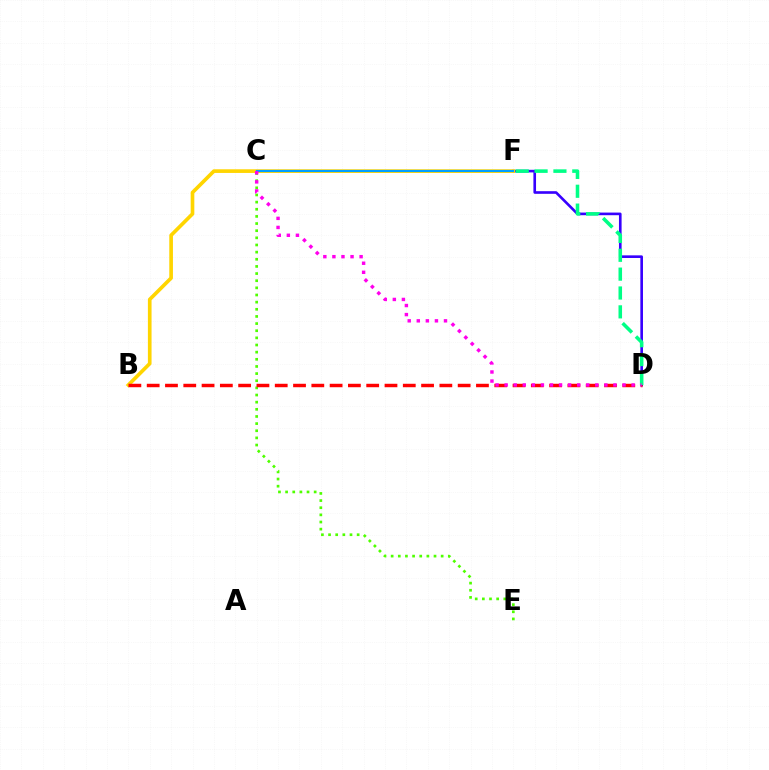{('D', 'F'): [{'color': '#3700ff', 'line_style': 'solid', 'thickness': 1.9}, {'color': '#00ff86', 'line_style': 'dashed', 'thickness': 2.56}], ('B', 'F'): [{'color': '#ffd500', 'line_style': 'solid', 'thickness': 2.64}], ('C', 'E'): [{'color': '#4fff00', 'line_style': 'dotted', 'thickness': 1.94}], ('B', 'D'): [{'color': '#ff0000', 'line_style': 'dashed', 'thickness': 2.49}], ('C', 'F'): [{'color': '#009eff', 'line_style': 'solid', 'thickness': 1.54}], ('C', 'D'): [{'color': '#ff00ed', 'line_style': 'dotted', 'thickness': 2.46}]}